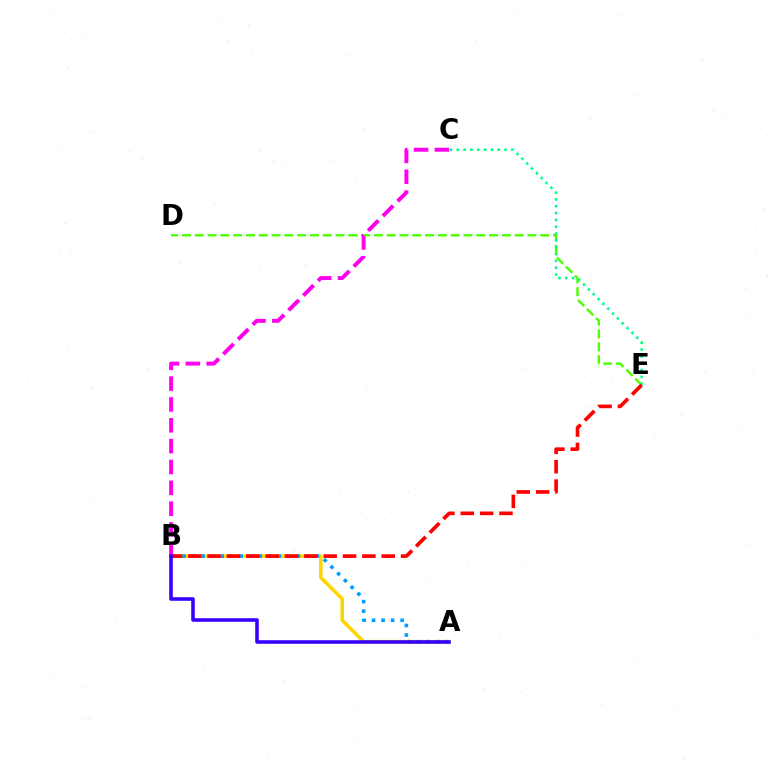{('D', 'E'): [{'color': '#4fff00', 'line_style': 'dashed', 'thickness': 1.74}], ('A', 'B'): [{'color': '#ffd500', 'line_style': 'solid', 'thickness': 2.55}, {'color': '#009eff', 'line_style': 'dotted', 'thickness': 2.59}, {'color': '#3700ff', 'line_style': 'solid', 'thickness': 2.57}], ('B', 'C'): [{'color': '#ff00ed', 'line_style': 'dashed', 'thickness': 2.83}], ('C', 'E'): [{'color': '#00ff86', 'line_style': 'dotted', 'thickness': 1.86}], ('B', 'E'): [{'color': '#ff0000', 'line_style': 'dashed', 'thickness': 2.63}]}